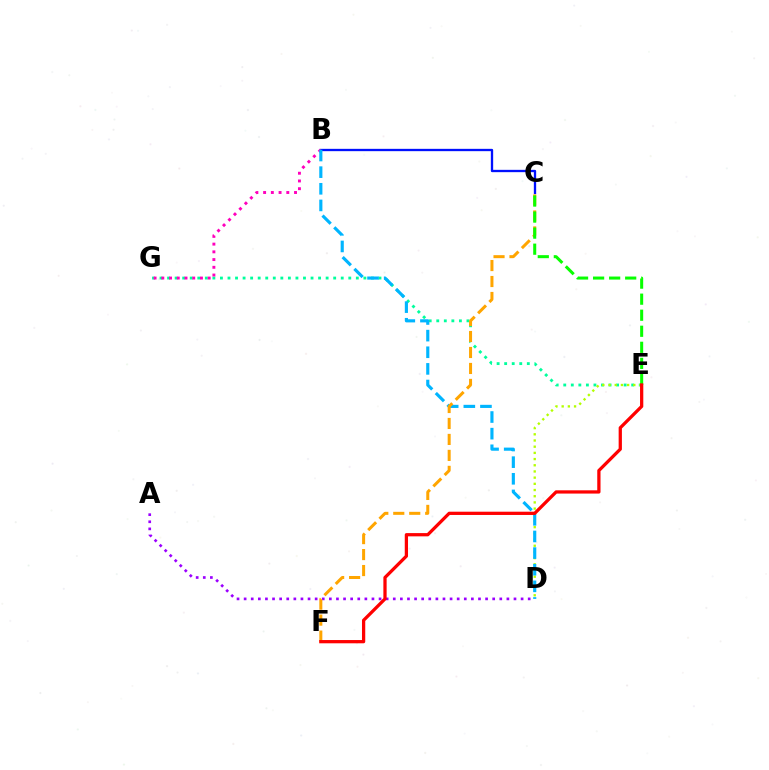{('B', 'C'): [{'color': '#0010ff', 'line_style': 'solid', 'thickness': 1.67}], ('E', 'G'): [{'color': '#00ff9d', 'line_style': 'dotted', 'thickness': 2.05}], ('B', 'G'): [{'color': '#ff00bd', 'line_style': 'dotted', 'thickness': 2.1}], ('D', 'E'): [{'color': '#b3ff00', 'line_style': 'dotted', 'thickness': 1.68}], ('A', 'D'): [{'color': '#9b00ff', 'line_style': 'dotted', 'thickness': 1.93}], ('B', 'D'): [{'color': '#00b5ff', 'line_style': 'dashed', 'thickness': 2.26}], ('C', 'F'): [{'color': '#ffa500', 'line_style': 'dashed', 'thickness': 2.17}], ('C', 'E'): [{'color': '#08ff00', 'line_style': 'dashed', 'thickness': 2.18}], ('E', 'F'): [{'color': '#ff0000', 'line_style': 'solid', 'thickness': 2.35}]}